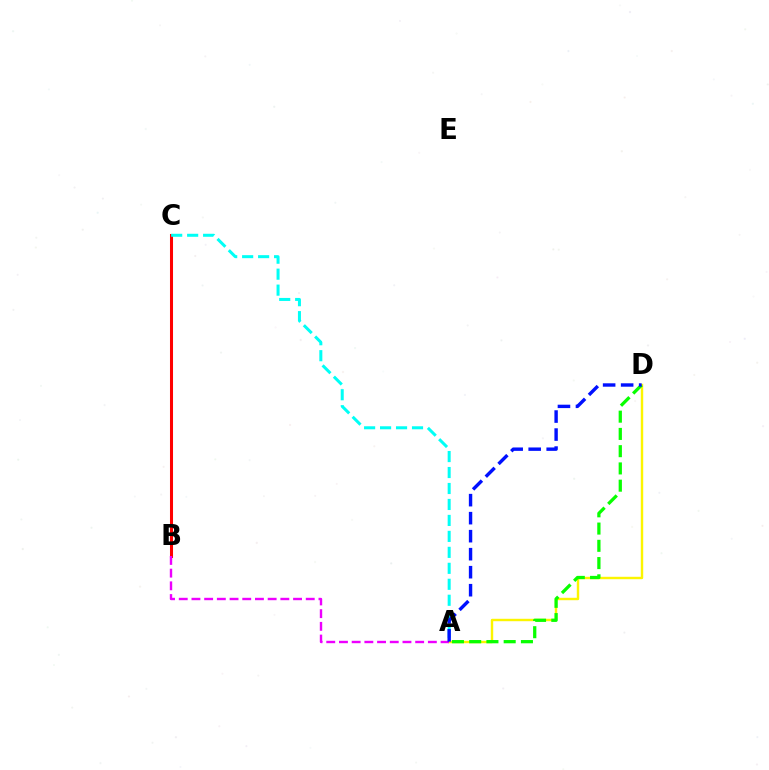{('B', 'C'): [{'color': '#ff0000', 'line_style': 'solid', 'thickness': 2.19}], ('A', 'C'): [{'color': '#00fff6', 'line_style': 'dashed', 'thickness': 2.17}], ('A', 'D'): [{'color': '#fcf500', 'line_style': 'solid', 'thickness': 1.74}, {'color': '#08ff00', 'line_style': 'dashed', 'thickness': 2.34}, {'color': '#0010ff', 'line_style': 'dashed', 'thickness': 2.45}], ('A', 'B'): [{'color': '#ee00ff', 'line_style': 'dashed', 'thickness': 1.73}]}